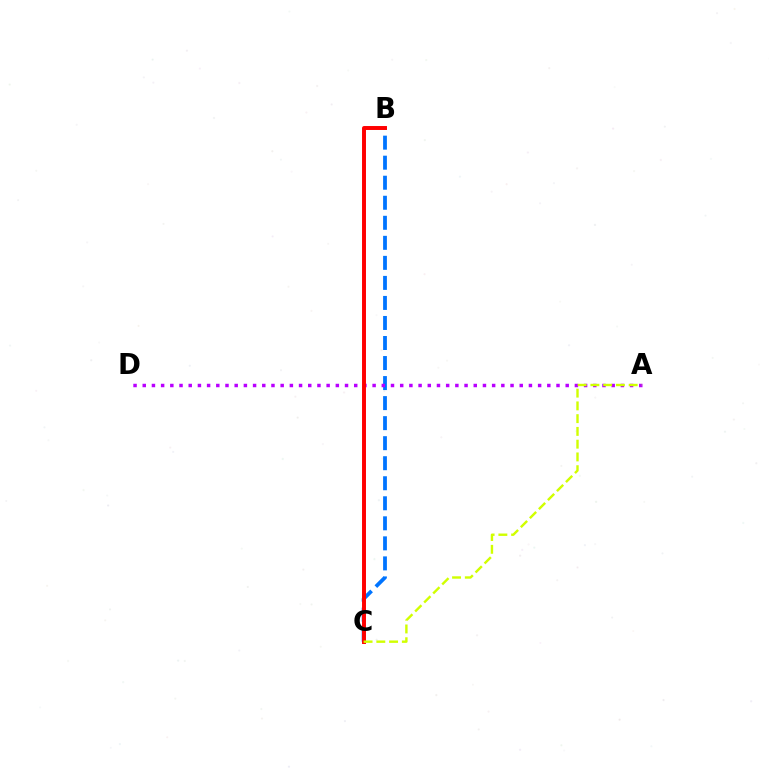{('B', 'C'): [{'color': '#0074ff', 'line_style': 'dashed', 'thickness': 2.72}, {'color': '#00ff5c', 'line_style': 'dashed', 'thickness': 1.56}, {'color': '#ff0000', 'line_style': 'solid', 'thickness': 2.84}], ('A', 'D'): [{'color': '#b900ff', 'line_style': 'dotted', 'thickness': 2.5}], ('A', 'C'): [{'color': '#d1ff00', 'line_style': 'dashed', 'thickness': 1.73}]}